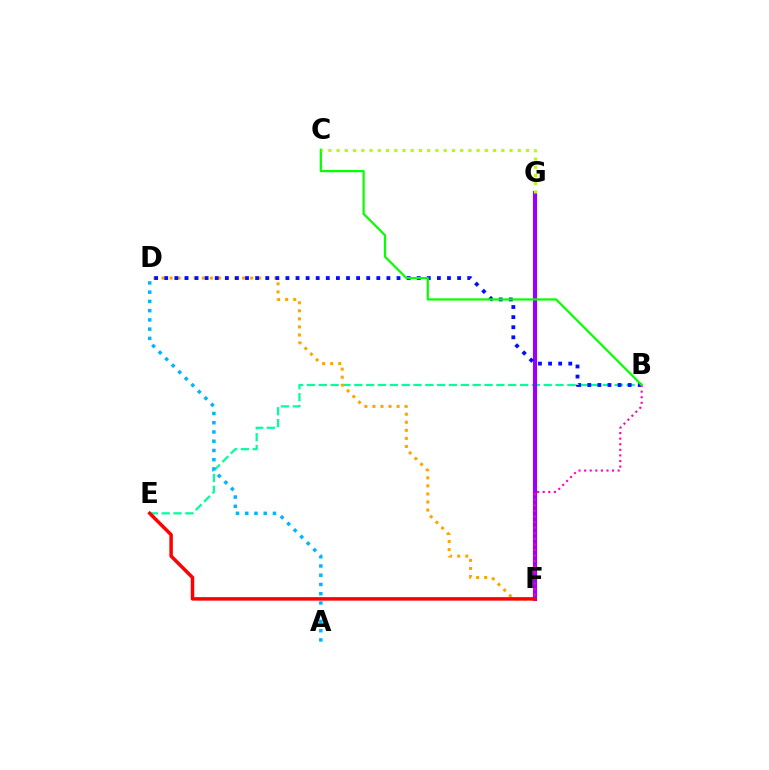{('B', 'E'): [{'color': '#00ff9d', 'line_style': 'dashed', 'thickness': 1.61}], ('F', 'G'): [{'color': '#9b00ff', 'line_style': 'solid', 'thickness': 2.97}], ('D', 'F'): [{'color': '#ffa500', 'line_style': 'dotted', 'thickness': 2.19}], ('E', 'F'): [{'color': '#ff0000', 'line_style': 'solid', 'thickness': 2.51}], ('A', 'D'): [{'color': '#00b5ff', 'line_style': 'dotted', 'thickness': 2.51}], ('B', 'D'): [{'color': '#0010ff', 'line_style': 'dotted', 'thickness': 2.74}], ('B', 'F'): [{'color': '#ff00bd', 'line_style': 'dotted', 'thickness': 1.52}], ('B', 'C'): [{'color': '#08ff00', 'line_style': 'solid', 'thickness': 1.6}], ('C', 'G'): [{'color': '#b3ff00', 'line_style': 'dotted', 'thickness': 2.24}]}